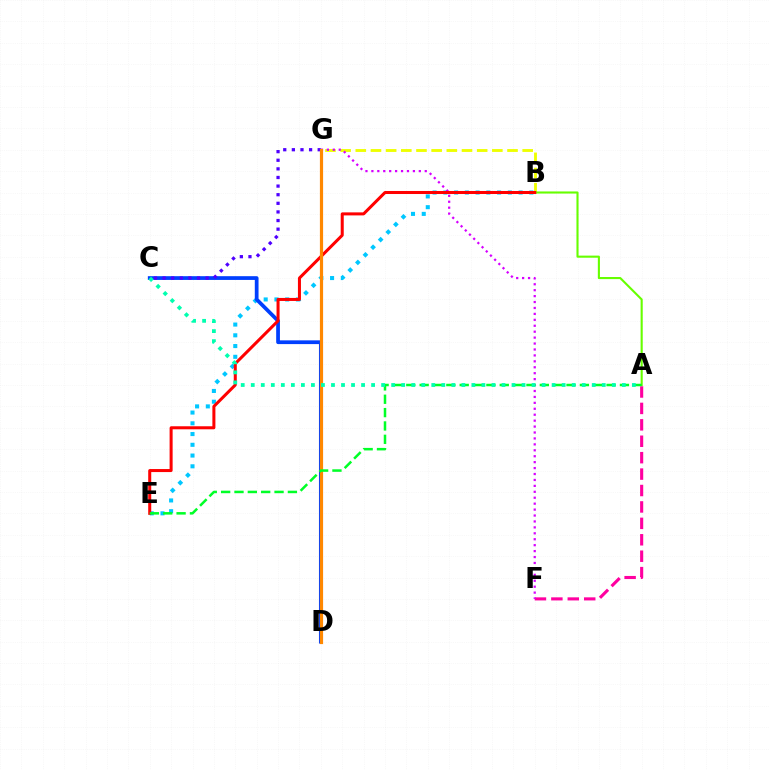{('B', 'E'): [{'color': '#00c7ff', 'line_style': 'dotted', 'thickness': 2.92}, {'color': '#ff0000', 'line_style': 'solid', 'thickness': 2.18}], ('A', 'F'): [{'color': '#ff00a0', 'line_style': 'dashed', 'thickness': 2.23}], ('B', 'G'): [{'color': '#eeff00', 'line_style': 'dashed', 'thickness': 2.06}], ('A', 'B'): [{'color': '#66ff00', 'line_style': 'solid', 'thickness': 1.51}], ('C', 'D'): [{'color': '#003fff', 'line_style': 'solid', 'thickness': 2.7}], ('F', 'G'): [{'color': '#d600ff', 'line_style': 'dotted', 'thickness': 1.61}], ('C', 'G'): [{'color': '#4f00ff', 'line_style': 'dotted', 'thickness': 2.34}], ('D', 'G'): [{'color': '#ff8800', 'line_style': 'solid', 'thickness': 2.3}], ('A', 'E'): [{'color': '#00ff27', 'line_style': 'dashed', 'thickness': 1.81}], ('A', 'C'): [{'color': '#00ffaf', 'line_style': 'dotted', 'thickness': 2.72}]}